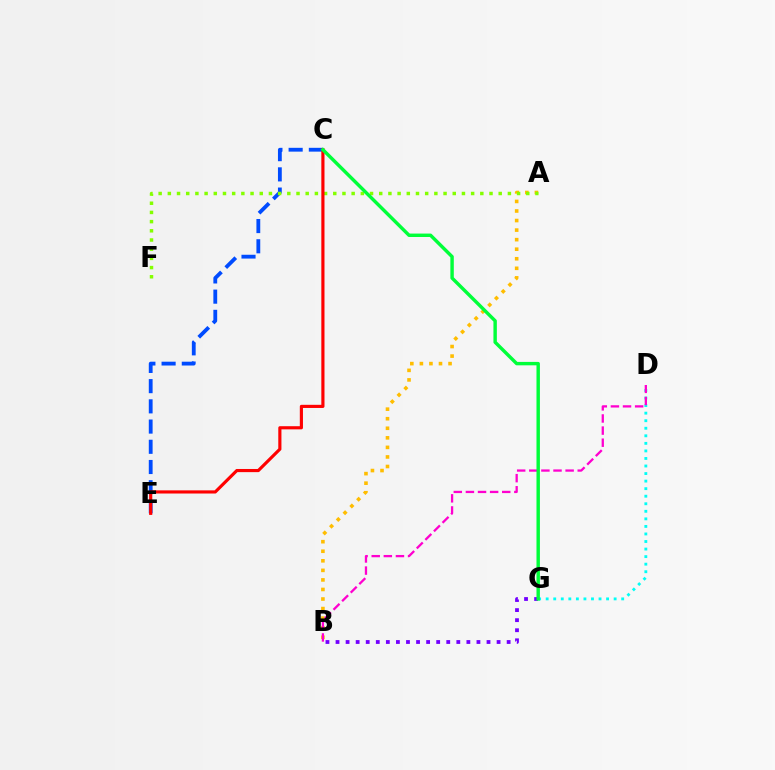{('C', 'E'): [{'color': '#004bff', 'line_style': 'dashed', 'thickness': 2.75}, {'color': '#ff0000', 'line_style': 'solid', 'thickness': 2.27}], ('A', 'B'): [{'color': '#ffbd00', 'line_style': 'dotted', 'thickness': 2.6}], ('D', 'G'): [{'color': '#00fff6', 'line_style': 'dotted', 'thickness': 2.05}], ('A', 'F'): [{'color': '#84ff00', 'line_style': 'dotted', 'thickness': 2.5}], ('B', 'G'): [{'color': '#7200ff', 'line_style': 'dotted', 'thickness': 2.73}], ('B', 'D'): [{'color': '#ff00cf', 'line_style': 'dashed', 'thickness': 1.65}], ('C', 'G'): [{'color': '#00ff39', 'line_style': 'solid', 'thickness': 2.46}]}